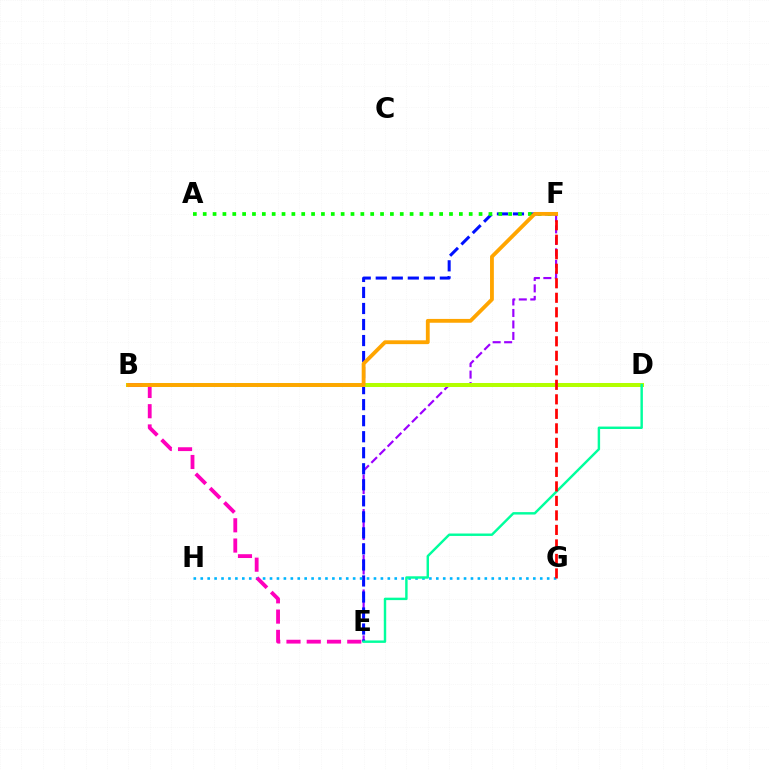{('E', 'F'): [{'color': '#9b00ff', 'line_style': 'dashed', 'thickness': 1.56}, {'color': '#0010ff', 'line_style': 'dashed', 'thickness': 2.18}], ('G', 'H'): [{'color': '#00b5ff', 'line_style': 'dotted', 'thickness': 1.88}], ('A', 'F'): [{'color': '#08ff00', 'line_style': 'dotted', 'thickness': 2.68}], ('B', 'D'): [{'color': '#b3ff00', 'line_style': 'solid', 'thickness': 2.89}], ('D', 'E'): [{'color': '#00ff9d', 'line_style': 'solid', 'thickness': 1.75}], ('F', 'G'): [{'color': '#ff0000', 'line_style': 'dashed', 'thickness': 1.97}], ('B', 'E'): [{'color': '#ff00bd', 'line_style': 'dashed', 'thickness': 2.75}], ('B', 'F'): [{'color': '#ffa500', 'line_style': 'solid', 'thickness': 2.75}]}